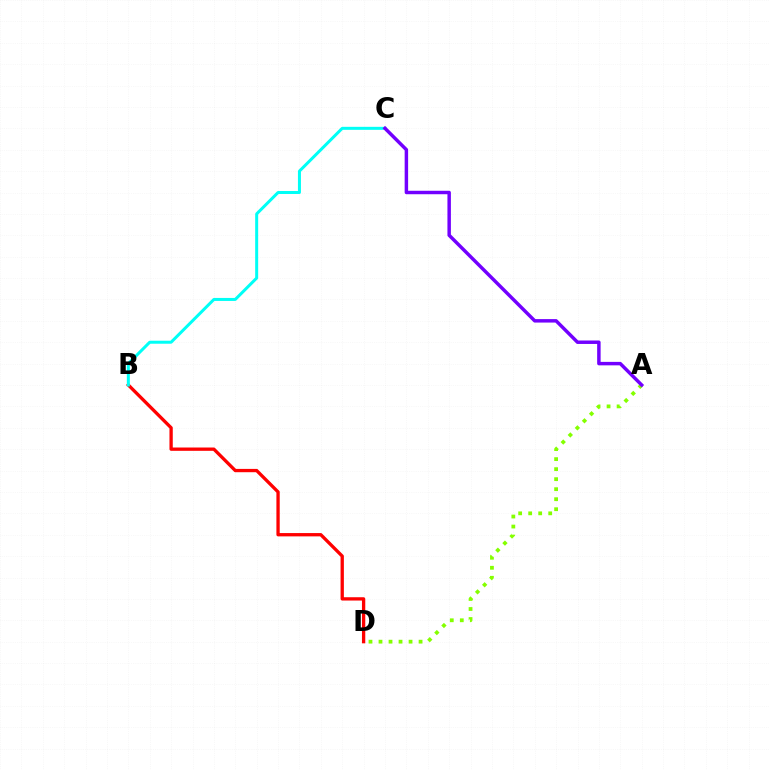{('A', 'D'): [{'color': '#84ff00', 'line_style': 'dotted', 'thickness': 2.72}], ('B', 'D'): [{'color': '#ff0000', 'line_style': 'solid', 'thickness': 2.38}], ('B', 'C'): [{'color': '#00fff6', 'line_style': 'solid', 'thickness': 2.16}], ('A', 'C'): [{'color': '#7200ff', 'line_style': 'solid', 'thickness': 2.49}]}